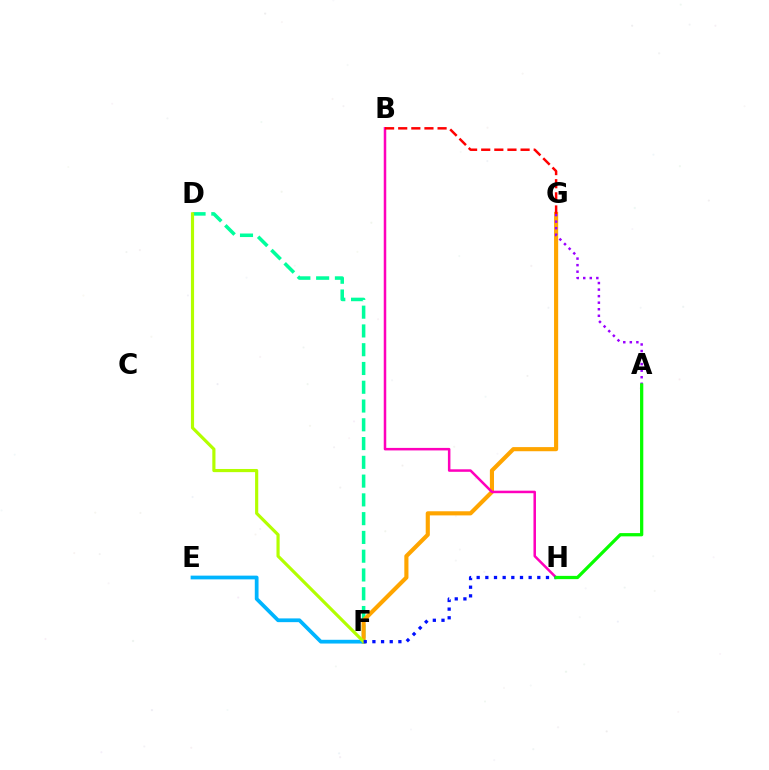{('D', 'F'): [{'color': '#00ff9d', 'line_style': 'dashed', 'thickness': 2.55}, {'color': '#b3ff00', 'line_style': 'solid', 'thickness': 2.27}], ('F', 'G'): [{'color': '#ffa500', 'line_style': 'solid', 'thickness': 2.97}], ('E', 'F'): [{'color': '#00b5ff', 'line_style': 'solid', 'thickness': 2.69}], ('B', 'H'): [{'color': '#ff00bd', 'line_style': 'solid', 'thickness': 1.81}], ('A', 'G'): [{'color': '#9b00ff', 'line_style': 'dotted', 'thickness': 1.78}], ('F', 'H'): [{'color': '#0010ff', 'line_style': 'dotted', 'thickness': 2.35}], ('B', 'G'): [{'color': '#ff0000', 'line_style': 'dashed', 'thickness': 1.78}], ('A', 'H'): [{'color': '#08ff00', 'line_style': 'solid', 'thickness': 2.34}]}